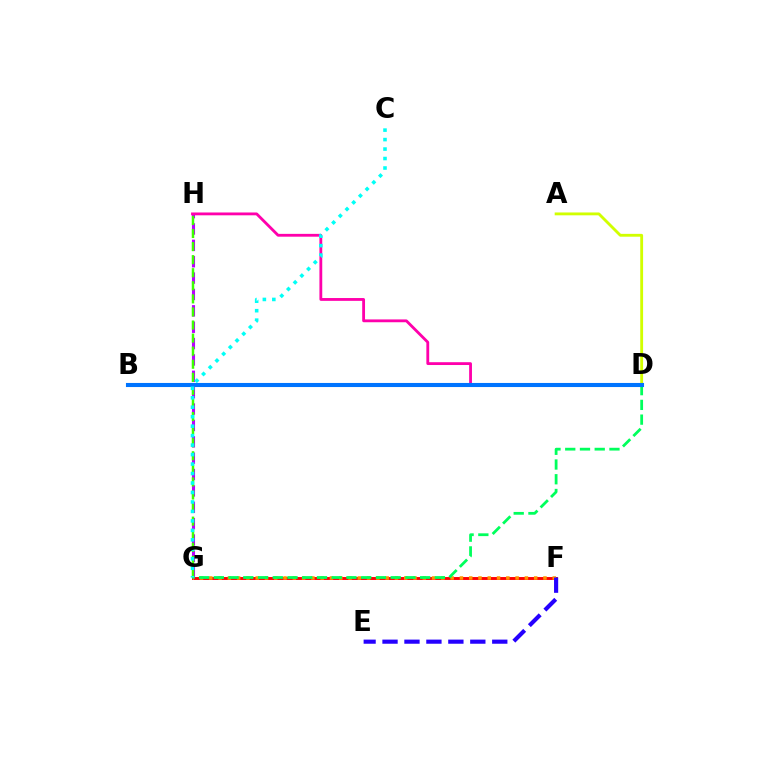{('F', 'G'): [{'color': '#ff0000', 'line_style': 'solid', 'thickness': 2.09}, {'color': '#ff9400', 'line_style': 'dotted', 'thickness': 2.52}], ('G', 'H'): [{'color': '#b900ff', 'line_style': 'dashed', 'thickness': 2.22}, {'color': '#3dff00', 'line_style': 'dashed', 'thickness': 1.78}], ('D', 'H'): [{'color': '#ff00ac', 'line_style': 'solid', 'thickness': 2.03}], ('D', 'G'): [{'color': '#00ff5c', 'line_style': 'dashed', 'thickness': 2.0}], ('E', 'F'): [{'color': '#2500ff', 'line_style': 'dashed', 'thickness': 2.98}], ('A', 'D'): [{'color': '#d1ff00', 'line_style': 'solid', 'thickness': 2.05}], ('B', 'D'): [{'color': '#0074ff', 'line_style': 'solid', 'thickness': 2.94}], ('C', 'G'): [{'color': '#00fff6', 'line_style': 'dotted', 'thickness': 2.57}]}